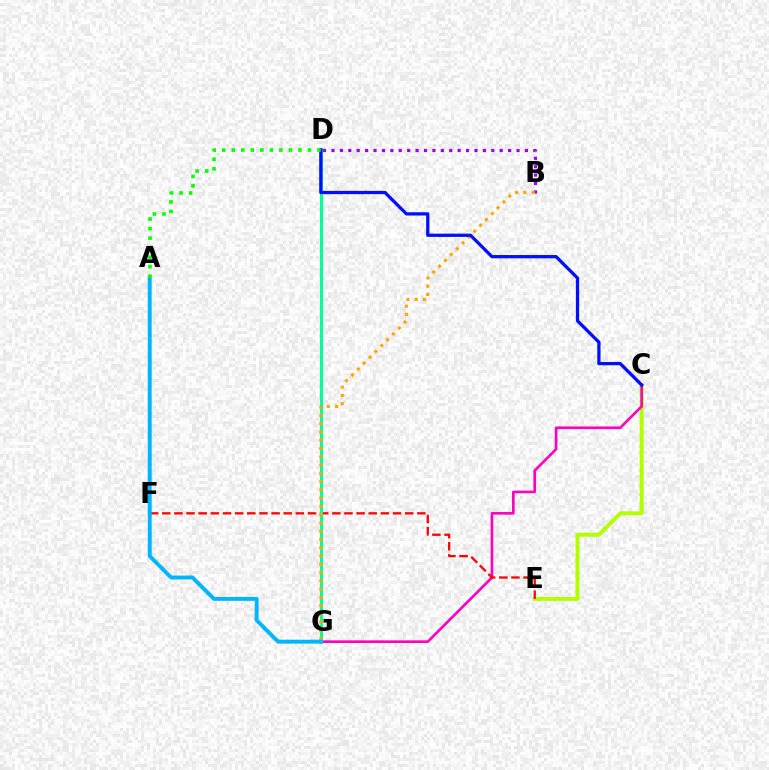{('C', 'E'): [{'color': '#b3ff00', 'line_style': 'solid', 'thickness': 2.82}], ('C', 'G'): [{'color': '#ff00bd', 'line_style': 'solid', 'thickness': 1.9}], ('B', 'D'): [{'color': '#9b00ff', 'line_style': 'dotted', 'thickness': 2.29}], ('E', 'F'): [{'color': '#ff0000', 'line_style': 'dashed', 'thickness': 1.65}], ('D', 'G'): [{'color': '#00ff9d', 'line_style': 'solid', 'thickness': 2.21}], ('B', 'G'): [{'color': '#ffa500', 'line_style': 'dotted', 'thickness': 2.25}], ('C', 'D'): [{'color': '#0010ff', 'line_style': 'solid', 'thickness': 2.36}], ('A', 'G'): [{'color': '#00b5ff', 'line_style': 'solid', 'thickness': 2.81}], ('A', 'D'): [{'color': '#08ff00', 'line_style': 'dotted', 'thickness': 2.59}]}